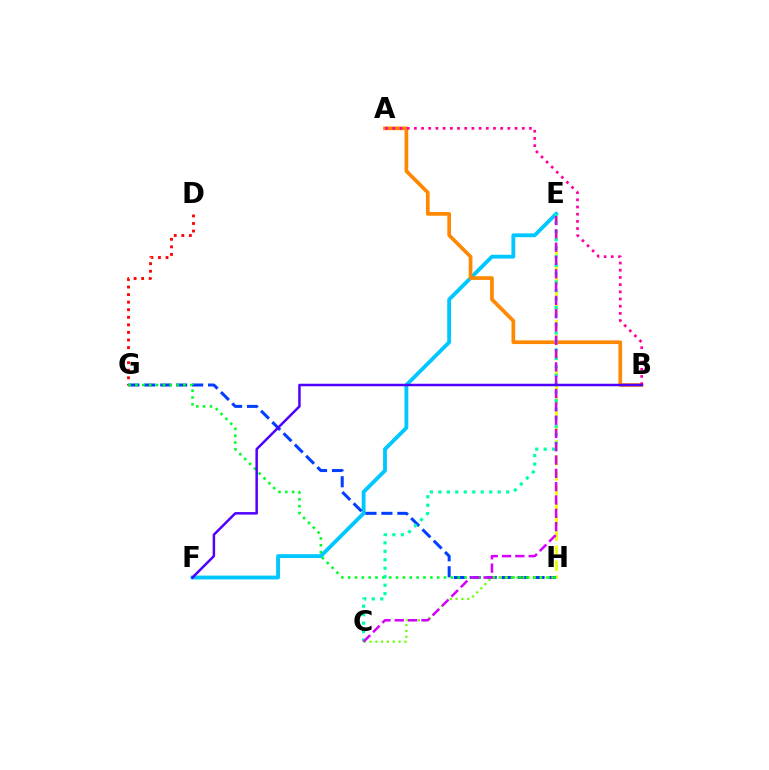{('E', 'H'): [{'color': '#eeff00', 'line_style': 'dashed', 'thickness': 2.04}], ('E', 'F'): [{'color': '#00c7ff', 'line_style': 'solid', 'thickness': 2.76}], ('A', 'B'): [{'color': '#ff8800', 'line_style': 'solid', 'thickness': 2.66}, {'color': '#ff00a0', 'line_style': 'dotted', 'thickness': 1.95}], ('G', 'H'): [{'color': '#003fff', 'line_style': 'dashed', 'thickness': 2.16}, {'color': '#00ff27', 'line_style': 'dotted', 'thickness': 1.86}], ('D', 'G'): [{'color': '#ff0000', 'line_style': 'dotted', 'thickness': 2.05}], ('C', 'H'): [{'color': '#66ff00', 'line_style': 'dotted', 'thickness': 1.58}], ('C', 'E'): [{'color': '#00ffaf', 'line_style': 'dotted', 'thickness': 2.3}, {'color': '#d600ff', 'line_style': 'dashed', 'thickness': 1.81}], ('B', 'F'): [{'color': '#4f00ff', 'line_style': 'solid', 'thickness': 1.8}]}